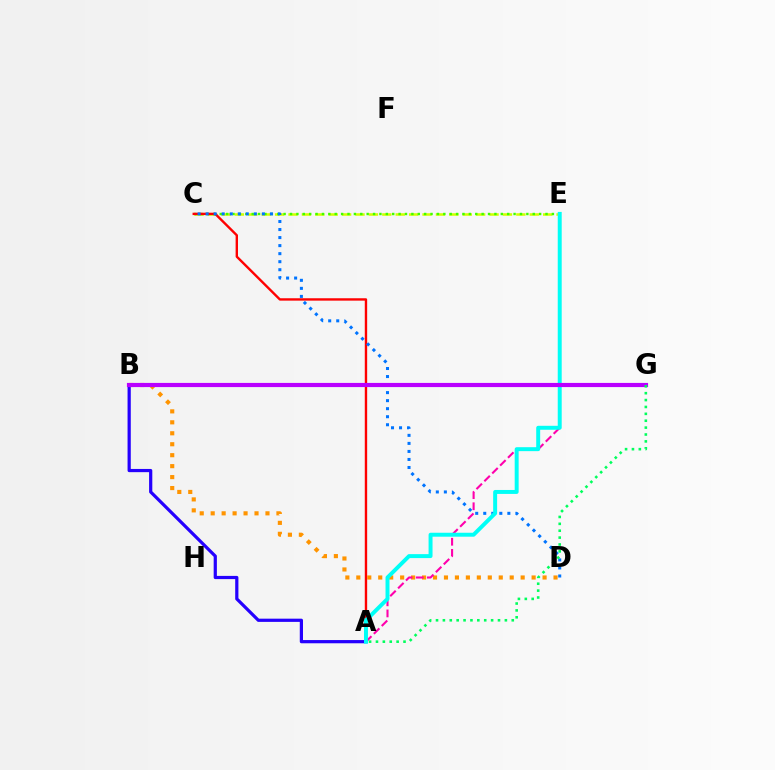{('C', 'E'): [{'color': '#d1ff00', 'line_style': 'dashed', 'thickness': 1.82}, {'color': '#3dff00', 'line_style': 'dotted', 'thickness': 1.74}], ('A', 'B'): [{'color': '#2500ff', 'line_style': 'solid', 'thickness': 2.31}], ('A', 'C'): [{'color': '#ff0000', 'line_style': 'solid', 'thickness': 1.72}], ('B', 'D'): [{'color': '#ff9400', 'line_style': 'dotted', 'thickness': 2.98}], ('A', 'G'): [{'color': '#ff00ac', 'line_style': 'dashed', 'thickness': 1.51}, {'color': '#00ff5c', 'line_style': 'dotted', 'thickness': 1.87}], ('C', 'D'): [{'color': '#0074ff', 'line_style': 'dotted', 'thickness': 2.18}], ('A', 'E'): [{'color': '#00fff6', 'line_style': 'solid', 'thickness': 2.84}], ('B', 'G'): [{'color': '#b900ff', 'line_style': 'solid', 'thickness': 3.0}]}